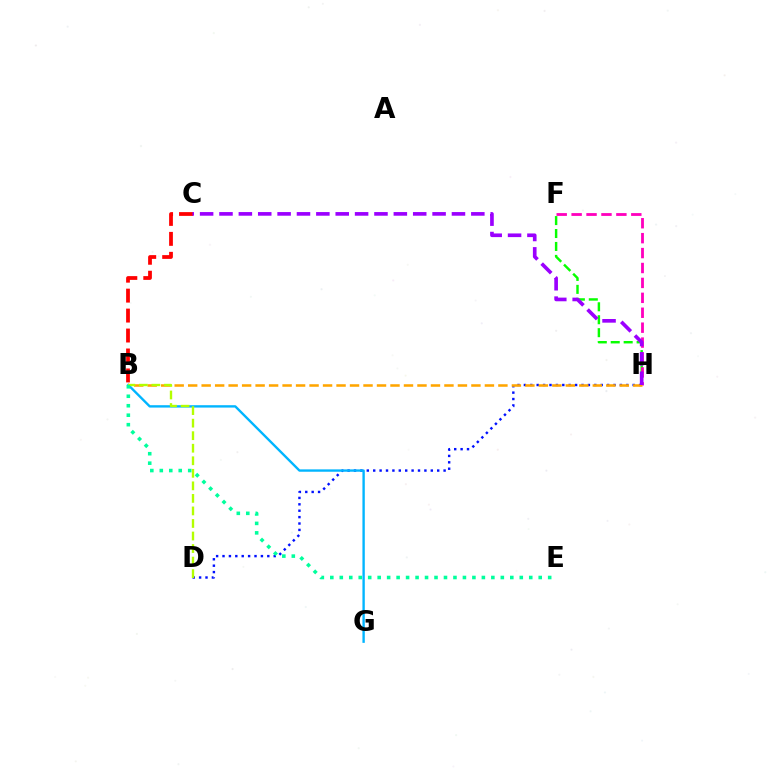{('F', 'H'): [{'color': '#08ff00', 'line_style': 'dashed', 'thickness': 1.76}, {'color': '#ff00bd', 'line_style': 'dashed', 'thickness': 2.03}], ('D', 'H'): [{'color': '#0010ff', 'line_style': 'dotted', 'thickness': 1.74}], ('B', 'H'): [{'color': '#ffa500', 'line_style': 'dashed', 'thickness': 1.83}], ('B', 'G'): [{'color': '#00b5ff', 'line_style': 'solid', 'thickness': 1.7}], ('B', 'D'): [{'color': '#b3ff00', 'line_style': 'dashed', 'thickness': 1.7}], ('B', 'C'): [{'color': '#ff0000', 'line_style': 'dashed', 'thickness': 2.71}], ('C', 'H'): [{'color': '#9b00ff', 'line_style': 'dashed', 'thickness': 2.63}], ('B', 'E'): [{'color': '#00ff9d', 'line_style': 'dotted', 'thickness': 2.57}]}